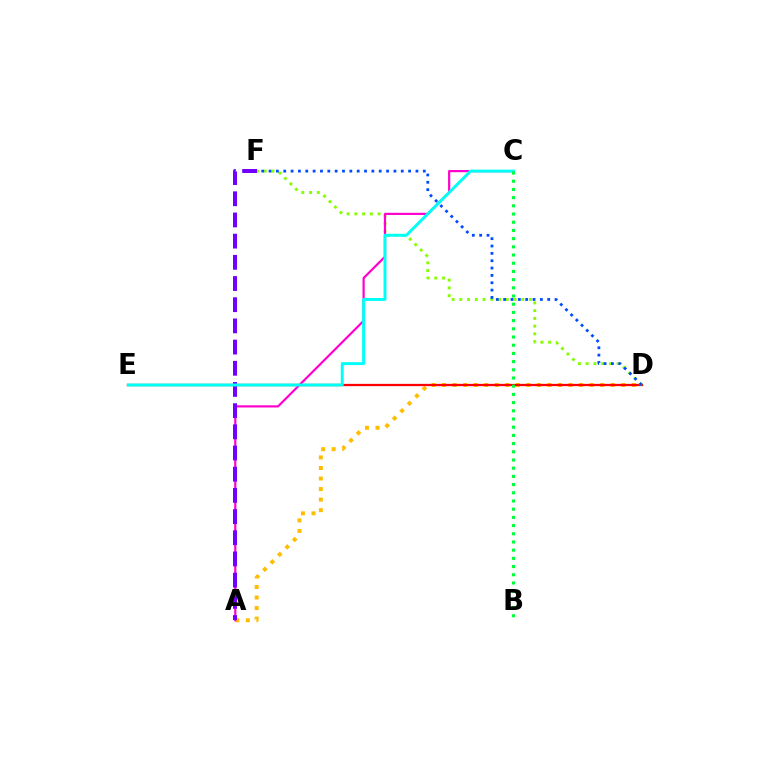{('A', 'D'): [{'color': '#ffbd00', 'line_style': 'dotted', 'thickness': 2.86}], ('D', 'E'): [{'color': '#ff0000', 'line_style': 'solid', 'thickness': 1.64}], ('D', 'F'): [{'color': '#84ff00', 'line_style': 'dotted', 'thickness': 2.1}, {'color': '#004bff', 'line_style': 'dotted', 'thickness': 2.0}], ('A', 'C'): [{'color': '#ff00cf', 'line_style': 'solid', 'thickness': 1.58}], ('A', 'F'): [{'color': '#7200ff', 'line_style': 'dashed', 'thickness': 2.88}], ('C', 'E'): [{'color': '#00fff6', 'line_style': 'solid', 'thickness': 2.12}], ('B', 'C'): [{'color': '#00ff39', 'line_style': 'dotted', 'thickness': 2.23}]}